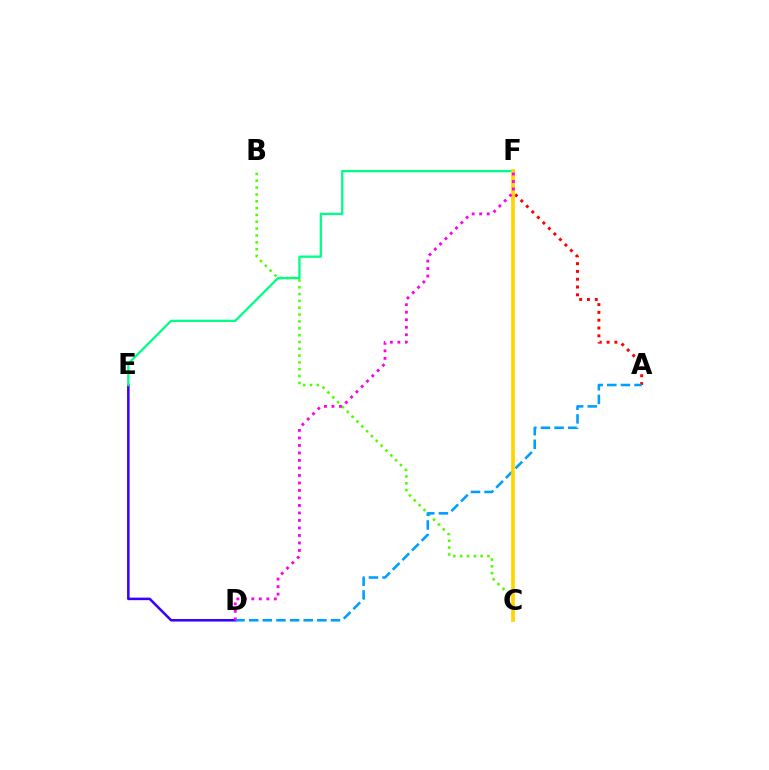{('D', 'E'): [{'color': '#3700ff', 'line_style': 'solid', 'thickness': 1.83}], ('A', 'F'): [{'color': '#ff0000', 'line_style': 'dotted', 'thickness': 2.12}], ('B', 'C'): [{'color': '#4fff00', 'line_style': 'dotted', 'thickness': 1.86}], ('E', 'F'): [{'color': '#00ff86', 'line_style': 'solid', 'thickness': 1.66}], ('A', 'D'): [{'color': '#009eff', 'line_style': 'dashed', 'thickness': 1.85}], ('C', 'F'): [{'color': '#ffd500', 'line_style': 'solid', 'thickness': 2.66}], ('D', 'F'): [{'color': '#ff00ed', 'line_style': 'dotted', 'thickness': 2.04}]}